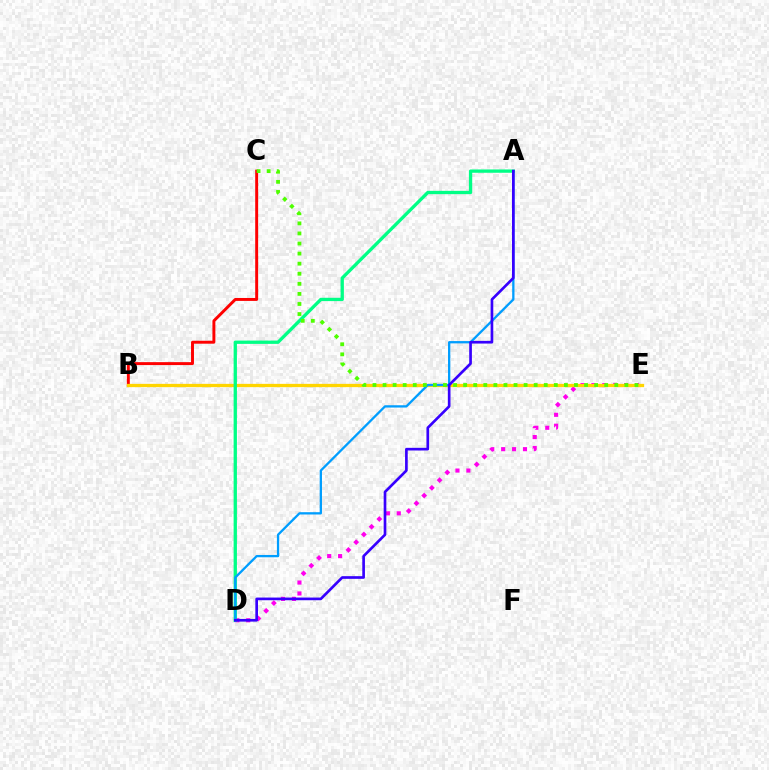{('B', 'C'): [{'color': '#ff0000', 'line_style': 'solid', 'thickness': 2.11}], ('D', 'E'): [{'color': '#ff00ed', 'line_style': 'dotted', 'thickness': 2.97}], ('B', 'E'): [{'color': '#ffd500', 'line_style': 'solid', 'thickness': 2.36}], ('A', 'D'): [{'color': '#00ff86', 'line_style': 'solid', 'thickness': 2.38}, {'color': '#009eff', 'line_style': 'solid', 'thickness': 1.66}, {'color': '#3700ff', 'line_style': 'solid', 'thickness': 1.92}], ('C', 'E'): [{'color': '#4fff00', 'line_style': 'dotted', 'thickness': 2.74}]}